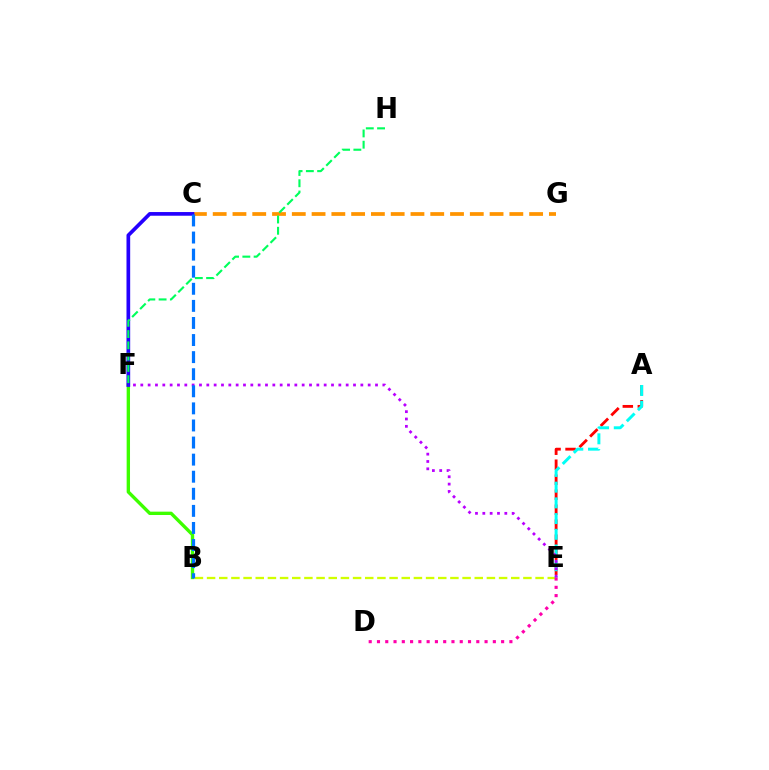{('B', 'E'): [{'color': '#d1ff00', 'line_style': 'dashed', 'thickness': 1.65}], ('A', 'E'): [{'color': '#ff0000', 'line_style': 'dashed', 'thickness': 2.04}, {'color': '#00fff6', 'line_style': 'dashed', 'thickness': 2.14}], ('B', 'F'): [{'color': '#3dff00', 'line_style': 'solid', 'thickness': 2.42}], ('C', 'G'): [{'color': '#ff9400', 'line_style': 'dashed', 'thickness': 2.69}], ('C', 'F'): [{'color': '#2500ff', 'line_style': 'solid', 'thickness': 2.65}], ('F', 'H'): [{'color': '#00ff5c', 'line_style': 'dashed', 'thickness': 1.53}], ('E', 'F'): [{'color': '#b900ff', 'line_style': 'dotted', 'thickness': 1.99}], ('D', 'E'): [{'color': '#ff00ac', 'line_style': 'dotted', 'thickness': 2.25}], ('B', 'C'): [{'color': '#0074ff', 'line_style': 'dashed', 'thickness': 2.32}]}